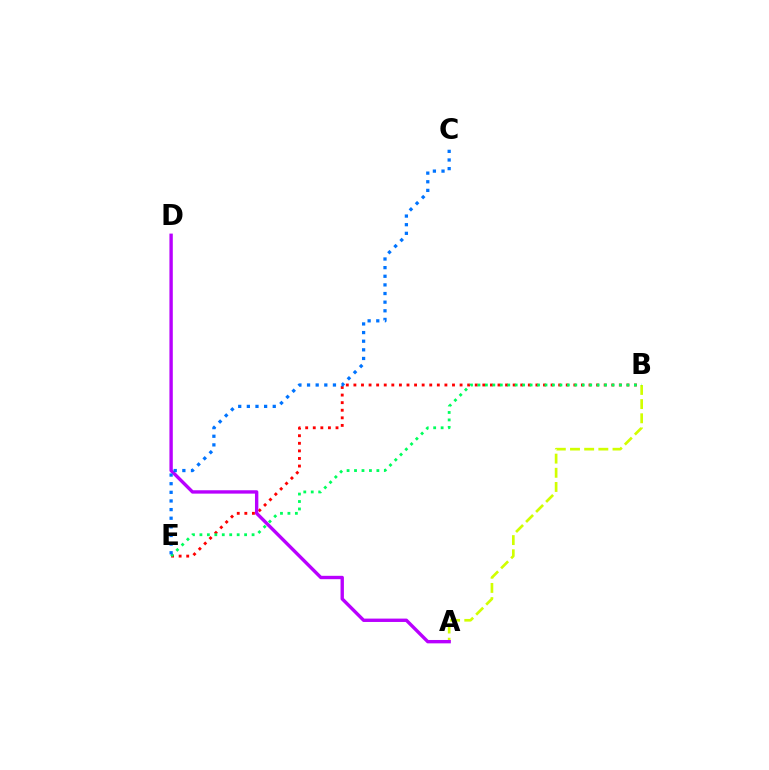{('B', 'E'): [{'color': '#ff0000', 'line_style': 'dotted', 'thickness': 2.06}, {'color': '#00ff5c', 'line_style': 'dotted', 'thickness': 2.02}], ('A', 'B'): [{'color': '#d1ff00', 'line_style': 'dashed', 'thickness': 1.93}], ('A', 'D'): [{'color': '#b900ff', 'line_style': 'solid', 'thickness': 2.43}], ('C', 'E'): [{'color': '#0074ff', 'line_style': 'dotted', 'thickness': 2.35}]}